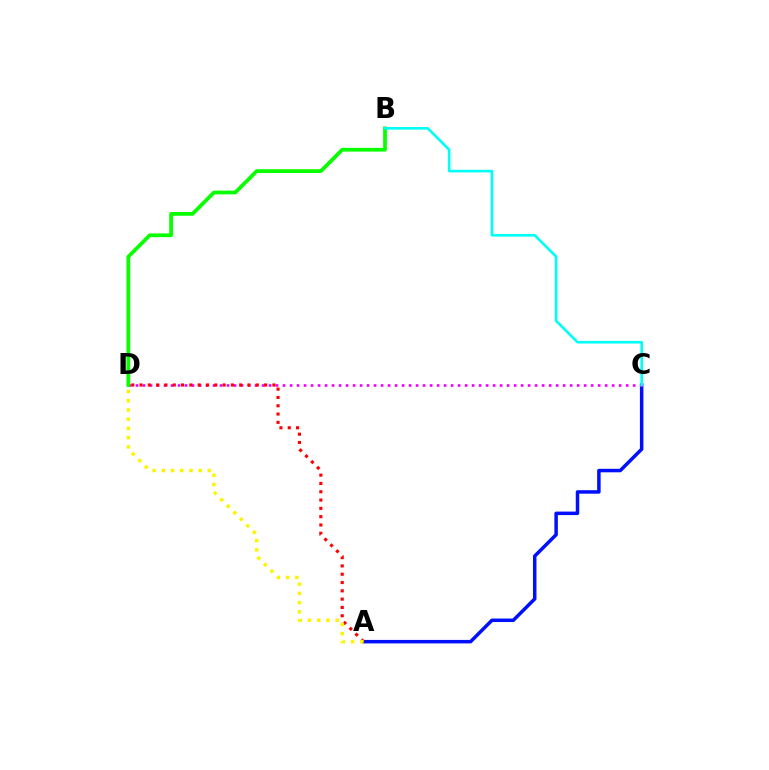{('A', 'C'): [{'color': '#0010ff', 'line_style': 'solid', 'thickness': 2.52}], ('C', 'D'): [{'color': '#ee00ff', 'line_style': 'dotted', 'thickness': 1.9}], ('A', 'D'): [{'color': '#ff0000', 'line_style': 'dotted', 'thickness': 2.26}, {'color': '#fcf500', 'line_style': 'dotted', 'thickness': 2.51}], ('B', 'D'): [{'color': '#08ff00', 'line_style': 'solid', 'thickness': 2.7}], ('B', 'C'): [{'color': '#00fff6', 'line_style': 'solid', 'thickness': 1.89}]}